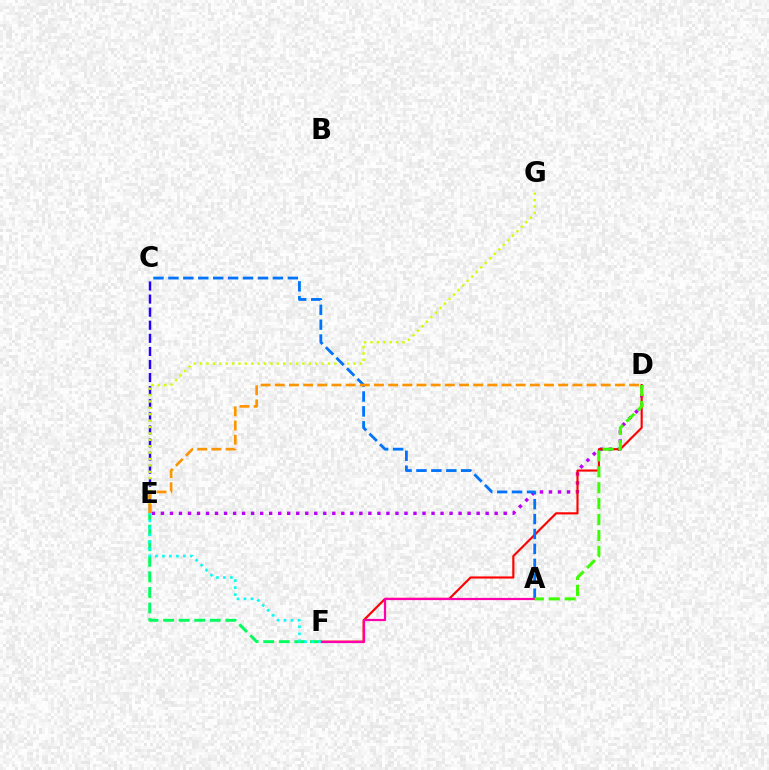{('D', 'E'): [{'color': '#b900ff', 'line_style': 'dotted', 'thickness': 2.45}, {'color': '#ff9400', 'line_style': 'dashed', 'thickness': 1.93}], ('C', 'E'): [{'color': '#2500ff', 'line_style': 'dashed', 'thickness': 1.78}], ('D', 'F'): [{'color': '#ff0000', 'line_style': 'solid', 'thickness': 1.54}], ('E', 'F'): [{'color': '#00ff5c', 'line_style': 'dashed', 'thickness': 2.11}, {'color': '#00fff6', 'line_style': 'dotted', 'thickness': 1.9}], ('E', 'G'): [{'color': '#d1ff00', 'line_style': 'dotted', 'thickness': 1.74}], ('A', 'C'): [{'color': '#0074ff', 'line_style': 'dashed', 'thickness': 2.03}], ('A', 'F'): [{'color': '#ff00ac', 'line_style': 'solid', 'thickness': 1.6}], ('A', 'D'): [{'color': '#3dff00', 'line_style': 'dashed', 'thickness': 2.16}]}